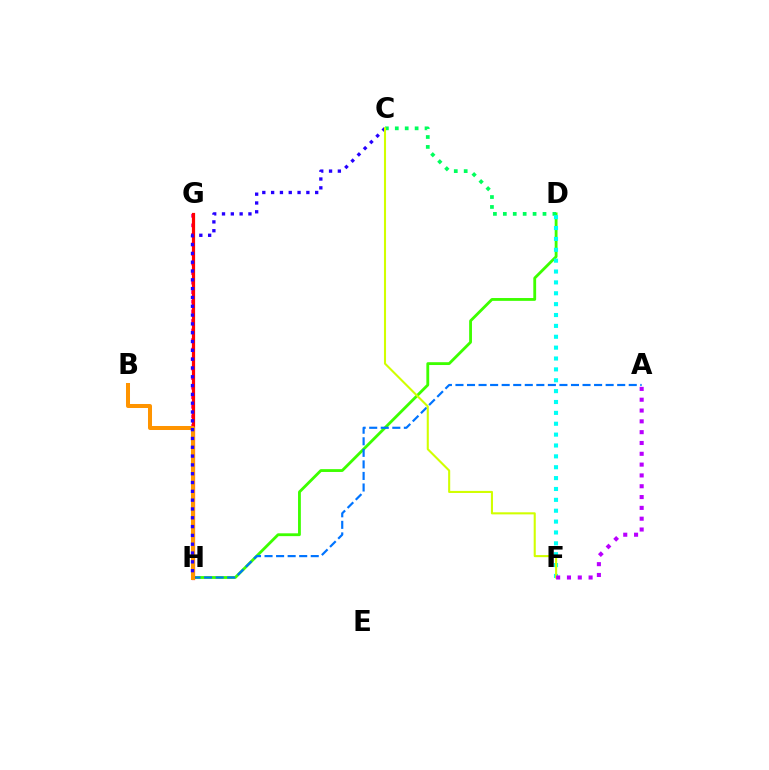{('D', 'H'): [{'color': '#3dff00', 'line_style': 'solid', 'thickness': 2.03}], ('G', 'H'): [{'color': '#ff00ac', 'line_style': 'dotted', 'thickness': 2.6}, {'color': '#ff0000', 'line_style': 'solid', 'thickness': 2.31}], ('A', 'H'): [{'color': '#0074ff', 'line_style': 'dashed', 'thickness': 1.57}], ('C', 'D'): [{'color': '#00ff5c', 'line_style': 'dotted', 'thickness': 2.69}], ('D', 'F'): [{'color': '#00fff6', 'line_style': 'dotted', 'thickness': 2.95}], ('B', 'H'): [{'color': '#ff9400', 'line_style': 'solid', 'thickness': 2.89}], ('C', 'H'): [{'color': '#2500ff', 'line_style': 'dotted', 'thickness': 2.39}], ('C', 'F'): [{'color': '#d1ff00', 'line_style': 'solid', 'thickness': 1.5}], ('A', 'F'): [{'color': '#b900ff', 'line_style': 'dotted', 'thickness': 2.94}]}